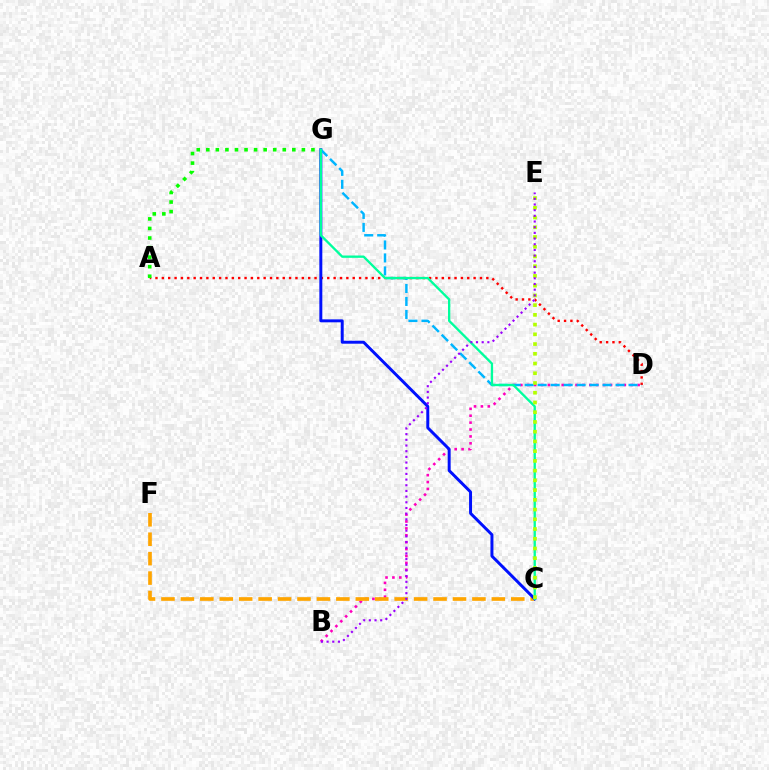{('B', 'D'): [{'color': '#ff00bd', 'line_style': 'dotted', 'thickness': 1.87}], ('A', 'D'): [{'color': '#ff0000', 'line_style': 'dotted', 'thickness': 1.73}], ('C', 'F'): [{'color': '#ffa500', 'line_style': 'dashed', 'thickness': 2.64}], ('C', 'G'): [{'color': '#0010ff', 'line_style': 'solid', 'thickness': 2.13}, {'color': '#00ff9d', 'line_style': 'solid', 'thickness': 1.68}], ('D', 'G'): [{'color': '#00b5ff', 'line_style': 'dashed', 'thickness': 1.76}], ('A', 'G'): [{'color': '#08ff00', 'line_style': 'dotted', 'thickness': 2.6}], ('C', 'E'): [{'color': '#b3ff00', 'line_style': 'dotted', 'thickness': 2.64}], ('B', 'E'): [{'color': '#9b00ff', 'line_style': 'dotted', 'thickness': 1.54}]}